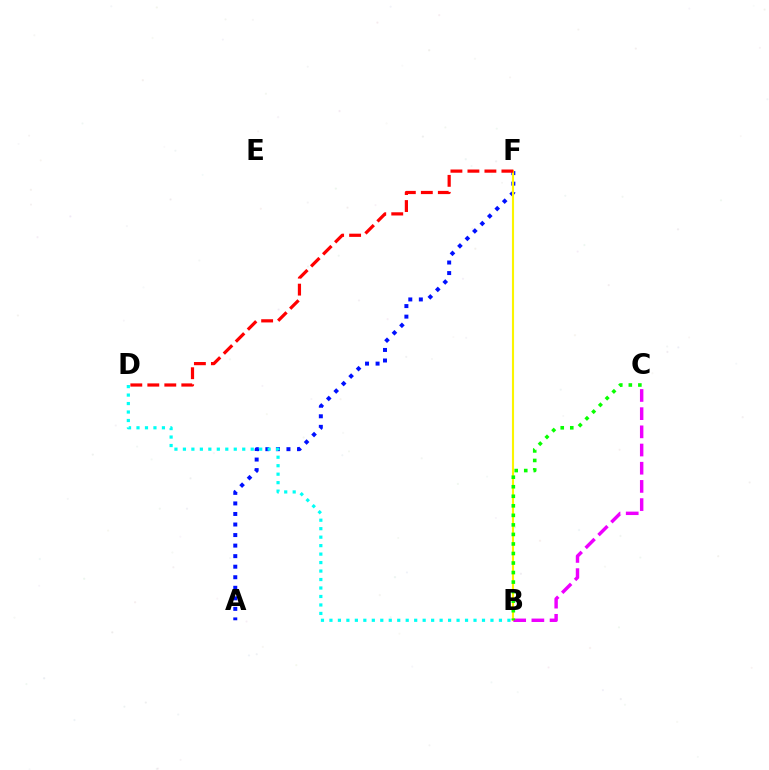{('A', 'F'): [{'color': '#0010ff', 'line_style': 'dotted', 'thickness': 2.87}], ('B', 'F'): [{'color': '#fcf500', 'line_style': 'solid', 'thickness': 1.53}], ('D', 'F'): [{'color': '#ff0000', 'line_style': 'dashed', 'thickness': 2.31}], ('B', 'C'): [{'color': '#ee00ff', 'line_style': 'dashed', 'thickness': 2.47}, {'color': '#08ff00', 'line_style': 'dotted', 'thickness': 2.59}], ('B', 'D'): [{'color': '#00fff6', 'line_style': 'dotted', 'thickness': 2.3}]}